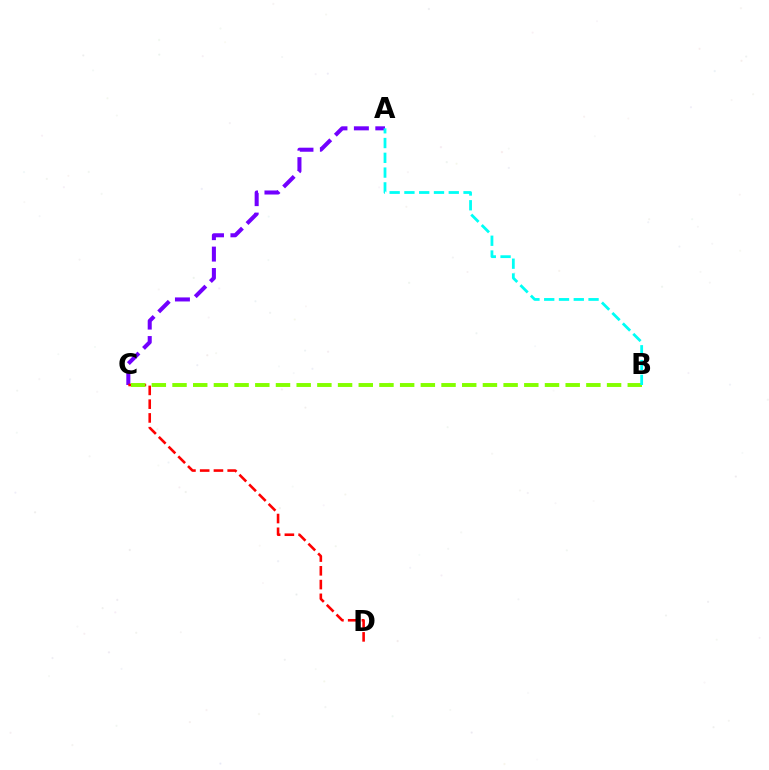{('A', 'C'): [{'color': '#7200ff', 'line_style': 'dashed', 'thickness': 2.91}], ('C', 'D'): [{'color': '#ff0000', 'line_style': 'dashed', 'thickness': 1.87}], ('B', 'C'): [{'color': '#84ff00', 'line_style': 'dashed', 'thickness': 2.81}], ('A', 'B'): [{'color': '#00fff6', 'line_style': 'dashed', 'thickness': 2.01}]}